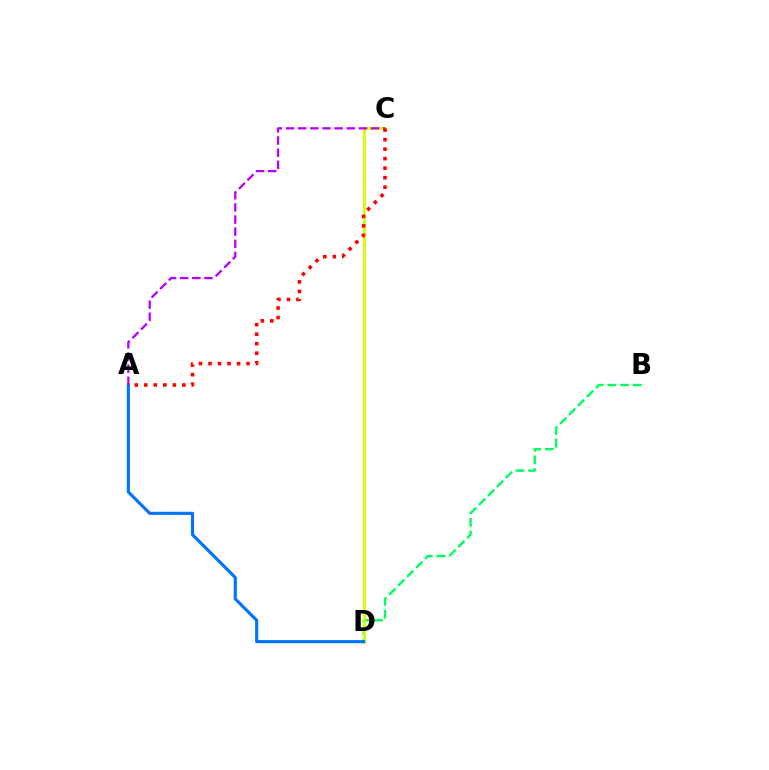{('B', 'D'): [{'color': '#00ff5c', 'line_style': 'dashed', 'thickness': 1.72}], ('C', 'D'): [{'color': '#d1ff00', 'line_style': 'solid', 'thickness': 2.06}], ('A', 'D'): [{'color': '#0074ff', 'line_style': 'solid', 'thickness': 2.25}], ('A', 'C'): [{'color': '#b900ff', 'line_style': 'dashed', 'thickness': 1.65}, {'color': '#ff0000', 'line_style': 'dotted', 'thickness': 2.58}]}